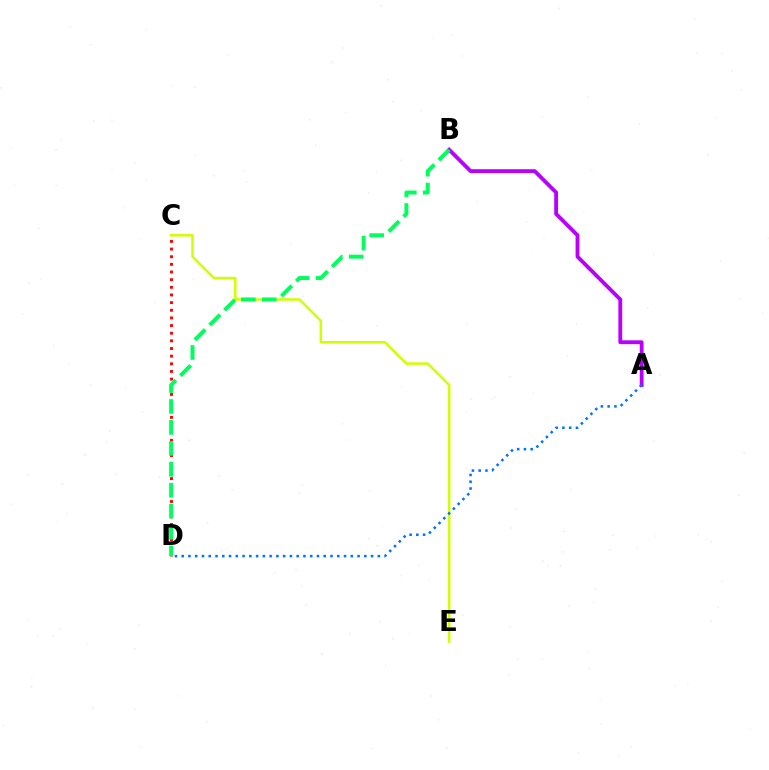{('C', 'D'): [{'color': '#ff0000', 'line_style': 'dotted', 'thickness': 2.08}], ('C', 'E'): [{'color': '#d1ff00', 'line_style': 'solid', 'thickness': 1.81}], ('A', 'B'): [{'color': '#b900ff', 'line_style': 'solid', 'thickness': 2.75}], ('A', 'D'): [{'color': '#0074ff', 'line_style': 'dotted', 'thickness': 1.84}], ('B', 'D'): [{'color': '#00ff5c', 'line_style': 'dashed', 'thickness': 2.84}]}